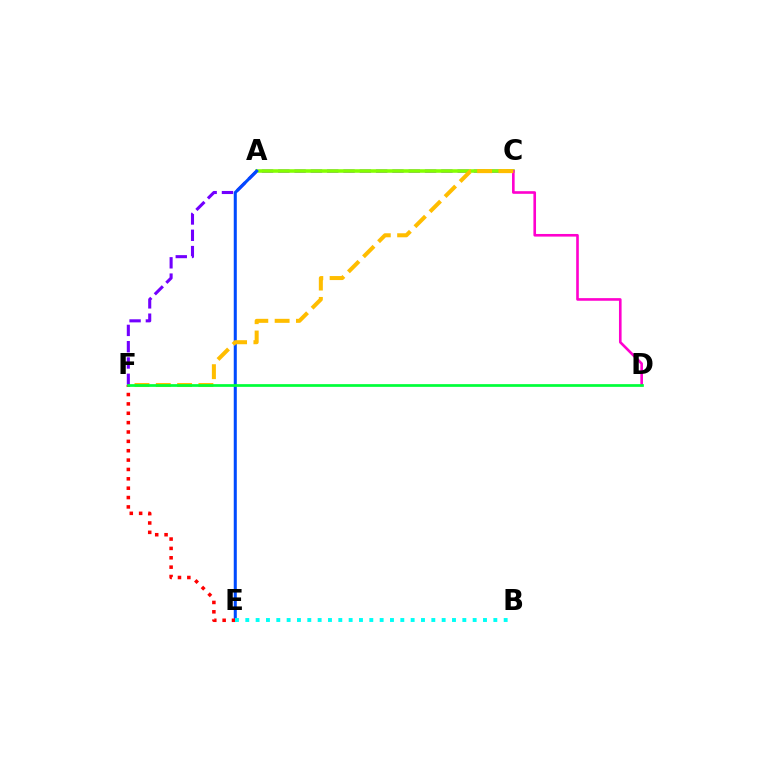{('C', 'F'): [{'color': '#7200ff', 'line_style': 'dashed', 'thickness': 2.22}, {'color': '#ffbd00', 'line_style': 'dashed', 'thickness': 2.89}], ('A', 'C'): [{'color': '#84ff00', 'line_style': 'solid', 'thickness': 2.56}], ('C', 'D'): [{'color': '#ff00cf', 'line_style': 'solid', 'thickness': 1.89}], ('A', 'E'): [{'color': '#004bff', 'line_style': 'solid', 'thickness': 2.19}], ('E', 'F'): [{'color': '#ff0000', 'line_style': 'dotted', 'thickness': 2.54}], ('B', 'E'): [{'color': '#00fff6', 'line_style': 'dotted', 'thickness': 2.81}], ('D', 'F'): [{'color': '#00ff39', 'line_style': 'solid', 'thickness': 1.96}]}